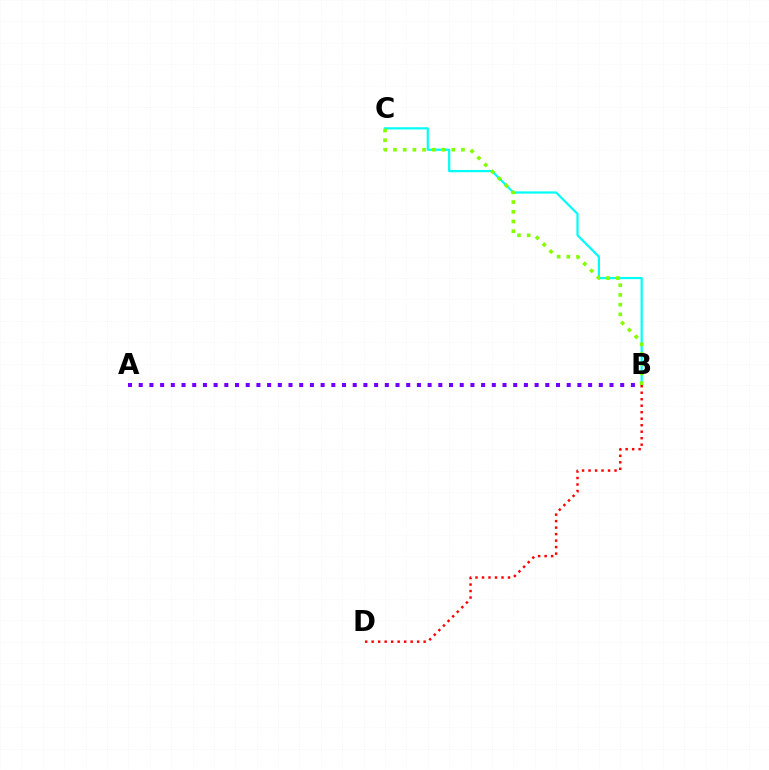{('B', 'C'): [{'color': '#00fff6', 'line_style': 'solid', 'thickness': 1.59}, {'color': '#84ff00', 'line_style': 'dotted', 'thickness': 2.64}], ('B', 'D'): [{'color': '#ff0000', 'line_style': 'dotted', 'thickness': 1.77}], ('A', 'B'): [{'color': '#7200ff', 'line_style': 'dotted', 'thickness': 2.91}]}